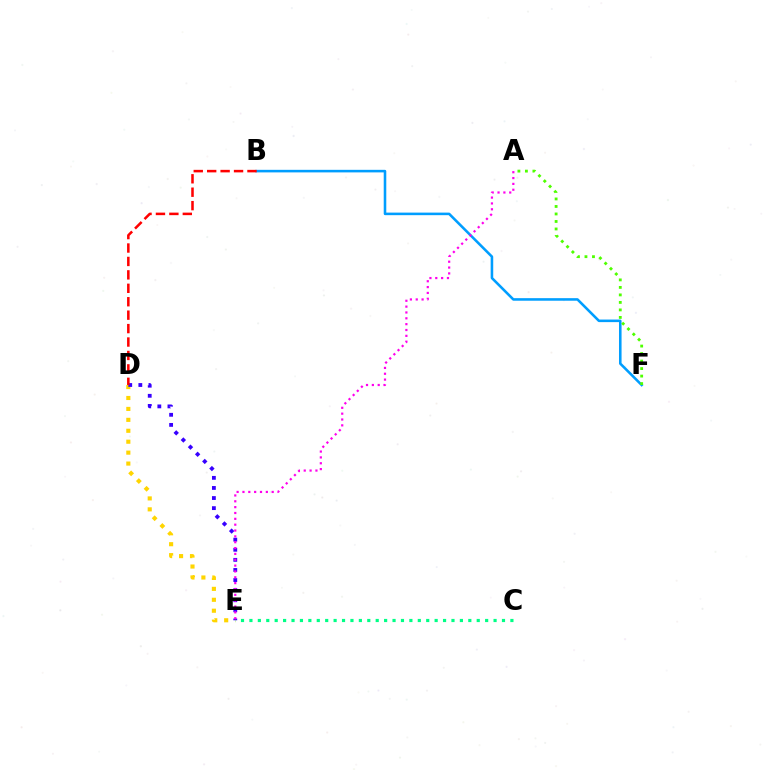{('D', 'E'): [{'color': '#ffd500', 'line_style': 'dotted', 'thickness': 2.97}, {'color': '#3700ff', 'line_style': 'dotted', 'thickness': 2.74}], ('B', 'F'): [{'color': '#009eff', 'line_style': 'solid', 'thickness': 1.85}], ('C', 'E'): [{'color': '#00ff86', 'line_style': 'dotted', 'thickness': 2.29}], ('B', 'D'): [{'color': '#ff0000', 'line_style': 'dashed', 'thickness': 1.82}], ('A', 'F'): [{'color': '#4fff00', 'line_style': 'dotted', 'thickness': 2.04}], ('A', 'E'): [{'color': '#ff00ed', 'line_style': 'dotted', 'thickness': 1.59}]}